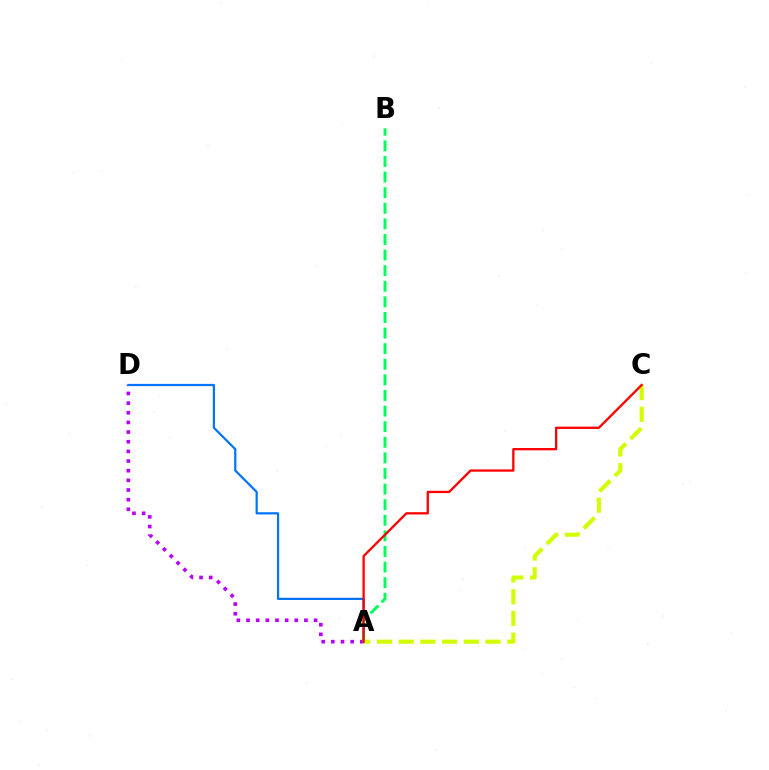{('A', 'D'): [{'color': '#b900ff', 'line_style': 'dotted', 'thickness': 2.62}, {'color': '#0074ff', 'line_style': 'solid', 'thickness': 1.6}], ('A', 'B'): [{'color': '#00ff5c', 'line_style': 'dashed', 'thickness': 2.12}], ('A', 'C'): [{'color': '#d1ff00', 'line_style': 'dashed', 'thickness': 2.95}, {'color': '#ff0000', 'line_style': 'solid', 'thickness': 1.65}]}